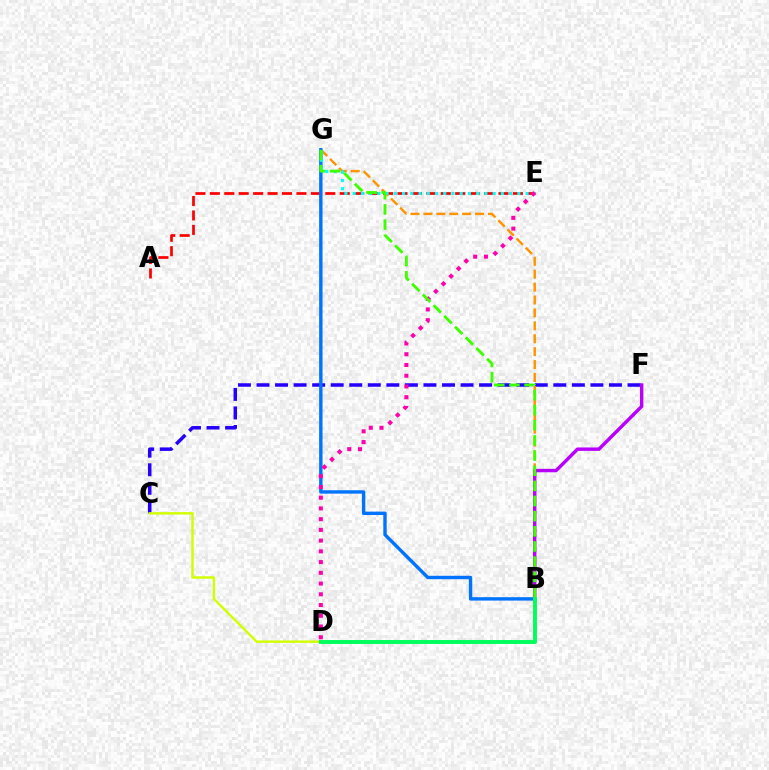{('C', 'F'): [{'color': '#2500ff', 'line_style': 'dashed', 'thickness': 2.52}], ('B', 'G'): [{'color': '#ff9400', 'line_style': 'dashed', 'thickness': 1.75}, {'color': '#0074ff', 'line_style': 'solid', 'thickness': 2.45}, {'color': '#3dff00', 'line_style': 'dashed', 'thickness': 2.06}], ('A', 'E'): [{'color': '#ff0000', 'line_style': 'dashed', 'thickness': 1.96}], ('C', 'D'): [{'color': '#d1ff00', 'line_style': 'solid', 'thickness': 1.75}], ('B', 'F'): [{'color': '#b900ff', 'line_style': 'solid', 'thickness': 2.46}], ('B', 'D'): [{'color': '#00ff5c', 'line_style': 'solid', 'thickness': 2.83}], ('E', 'G'): [{'color': '#00fff6', 'line_style': 'dotted', 'thickness': 2.24}], ('D', 'E'): [{'color': '#ff00ac', 'line_style': 'dotted', 'thickness': 2.92}]}